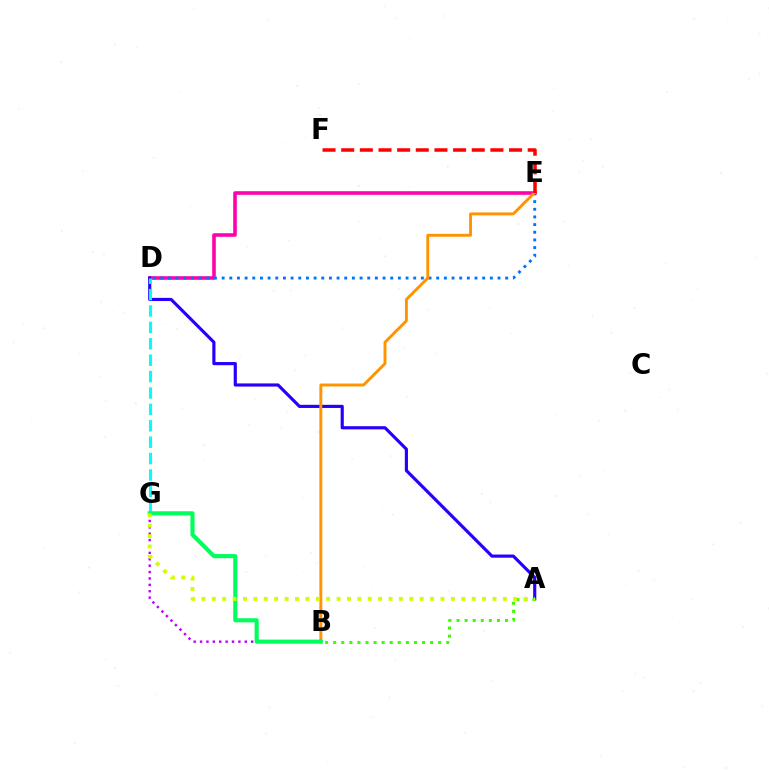{('B', 'G'): [{'color': '#b900ff', 'line_style': 'dotted', 'thickness': 1.74}, {'color': '#00ff5c', 'line_style': 'solid', 'thickness': 2.97}], ('D', 'E'): [{'color': '#ff00ac', 'line_style': 'solid', 'thickness': 2.58}, {'color': '#0074ff', 'line_style': 'dotted', 'thickness': 2.08}], ('A', 'D'): [{'color': '#2500ff', 'line_style': 'solid', 'thickness': 2.27}], ('D', 'G'): [{'color': '#00fff6', 'line_style': 'dashed', 'thickness': 2.23}], ('B', 'E'): [{'color': '#ff9400', 'line_style': 'solid', 'thickness': 2.1}], ('A', 'B'): [{'color': '#3dff00', 'line_style': 'dotted', 'thickness': 2.19}], ('E', 'F'): [{'color': '#ff0000', 'line_style': 'dashed', 'thickness': 2.53}], ('A', 'G'): [{'color': '#d1ff00', 'line_style': 'dotted', 'thickness': 2.82}]}